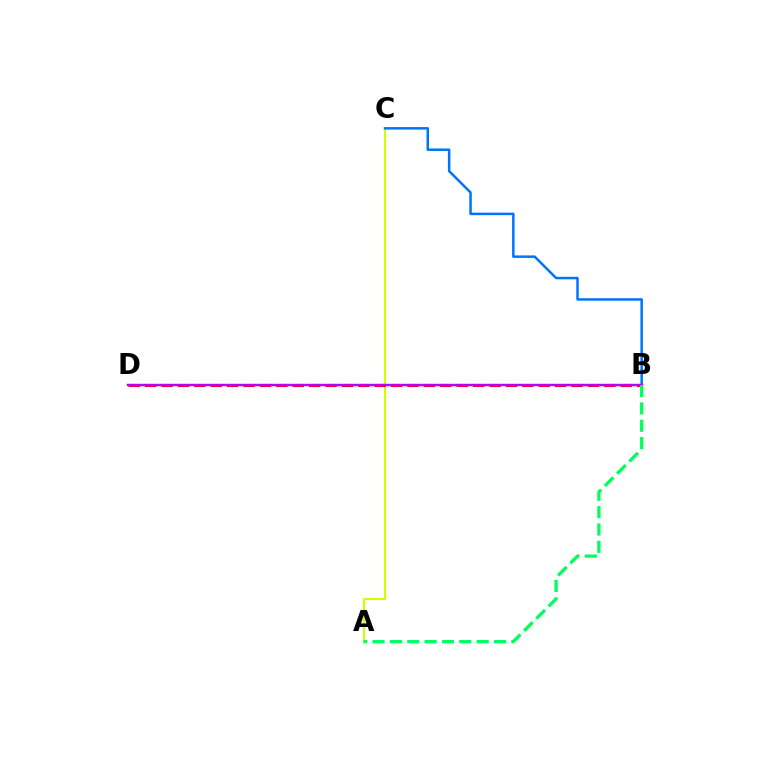{('A', 'C'): [{'color': '#d1ff00', 'line_style': 'solid', 'thickness': 1.51}], ('B', 'C'): [{'color': '#0074ff', 'line_style': 'solid', 'thickness': 1.8}], ('B', 'D'): [{'color': '#ff0000', 'line_style': 'dashed', 'thickness': 2.23}, {'color': '#b900ff', 'line_style': 'solid', 'thickness': 1.73}], ('A', 'B'): [{'color': '#00ff5c', 'line_style': 'dashed', 'thickness': 2.36}]}